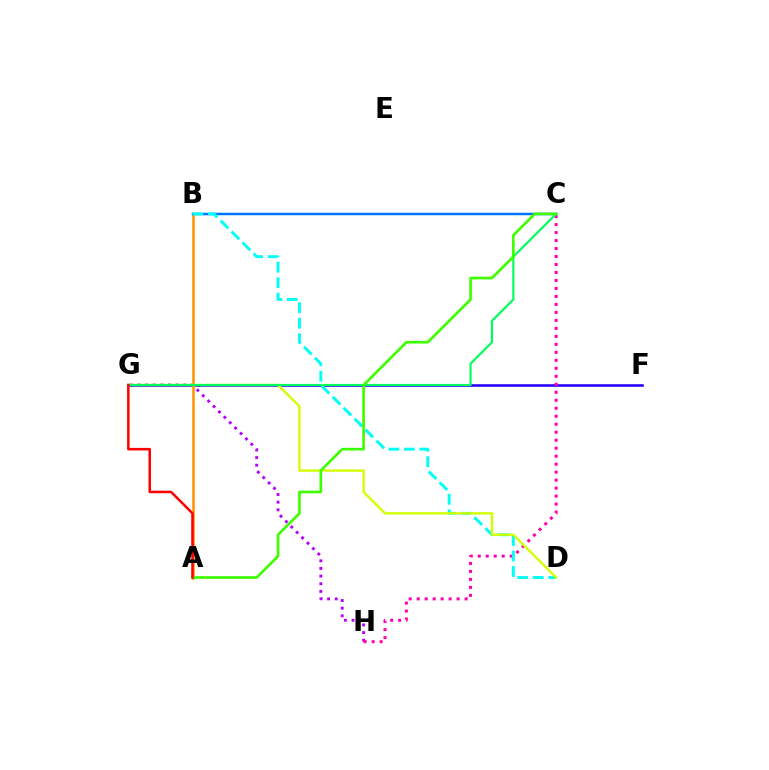{('G', 'H'): [{'color': '#b900ff', 'line_style': 'dotted', 'thickness': 2.07}], ('F', 'G'): [{'color': '#2500ff', 'line_style': 'solid', 'thickness': 1.85}], ('A', 'B'): [{'color': '#ff9400', 'line_style': 'solid', 'thickness': 1.84}], ('C', 'H'): [{'color': '#ff00ac', 'line_style': 'dotted', 'thickness': 2.17}], ('B', 'C'): [{'color': '#0074ff', 'line_style': 'solid', 'thickness': 1.79}], ('B', 'D'): [{'color': '#00fff6', 'line_style': 'dashed', 'thickness': 2.1}], ('D', 'G'): [{'color': '#d1ff00', 'line_style': 'solid', 'thickness': 1.68}], ('C', 'G'): [{'color': '#00ff5c', 'line_style': 'solid', 'thickness': 1.56}], ('A', 'C'): [{'color': '#3dff00', 'line_style': 'solid', 'thickness': 1.92}], ('A', 'G'): [{'color': '#ff0000', 'line_style': 'solid', 'thickness': 1.82}]}